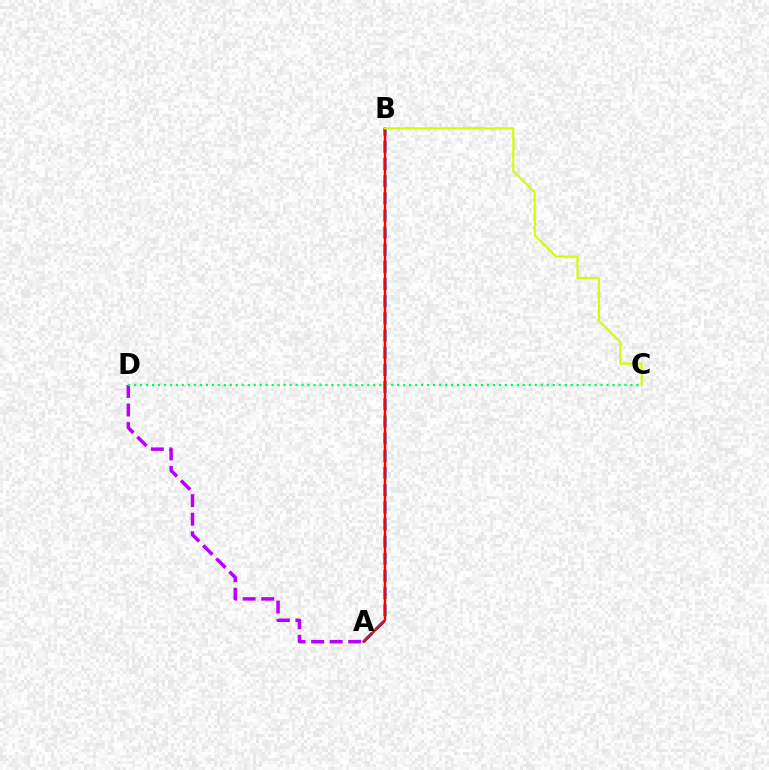{('A', 'D'): [{'color': '#b900ff', 'line_style': 'dashed', 'thickness': 2.52}], ('A', 'B'): [{'color': '#0074ff', 'line_style': 'dashed', 'thickness': 2.33}, {'color': '#ff0000', 'line_style': 'solid', 'thickness': 1.8}], ('C', 'D'): [{'color': '#00ff5c', 'line_style': 'dotted', 'thickness': 1.62}], ('B', 'C'): [{'color': '#d1ff00', 'line_style': 'solid', 'thickness': 1.56}]}